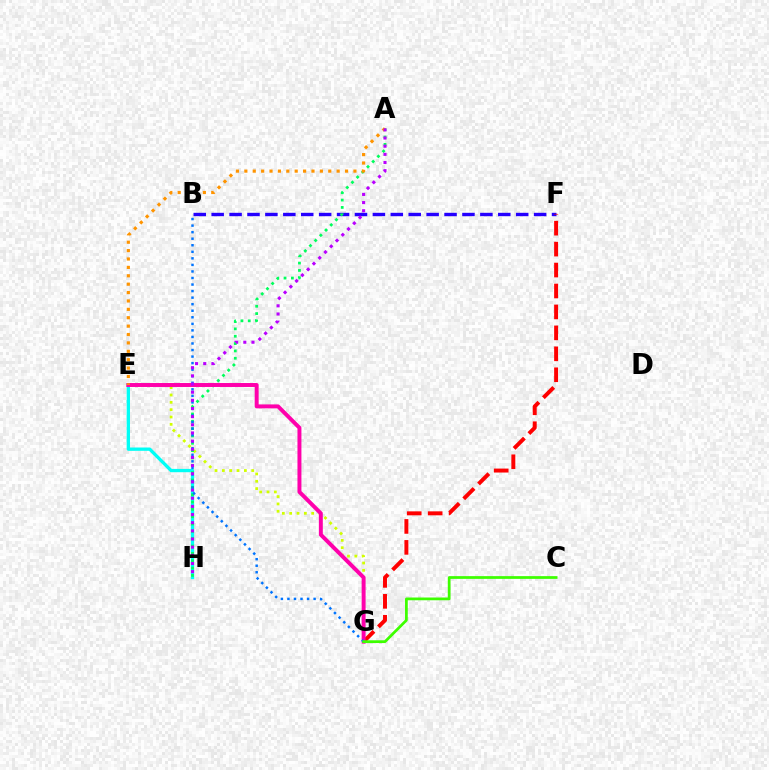{('B', 'F'): [{'color': '#2500ff', 'line_style': 'dashed', 'thickness': 2.43}], ('F', 'G'): [{'color': '#ff0000', 'line_style': 'dashed', 'thickness': 2.84}], ('E', 'G'): [{'color': '#d1ff00', 'line_style': 'dotted', 'thickness': 1.99}, {'color': '#ff00ac', 'line_style': 'solid', 'thickness': 2.85}], ('E', 'H'): [{'color': '#00fff6', 'line_style': 'solid', 'thickness': 2.38}], ('A', 'H'): [{'color': '#00ff5c', 'line_style': 'dotted', 'thickness': 1.99}, {'color': '#b900ff', 'line_style': 'dotted', 'thickness': 2.22}], ('B', 'G'): [{'color': '#0074ff', 'line_style': 'dotted', 'thickness': 1.78}], ('A', 'E'): [{'color': '#ff9400', 'line_style': 'dotted', 'thickness': 2.28}], ('C', 'G'): [{'color': '#3dff00', 'line_style': 'solid', 'thickness': 1.98}]}